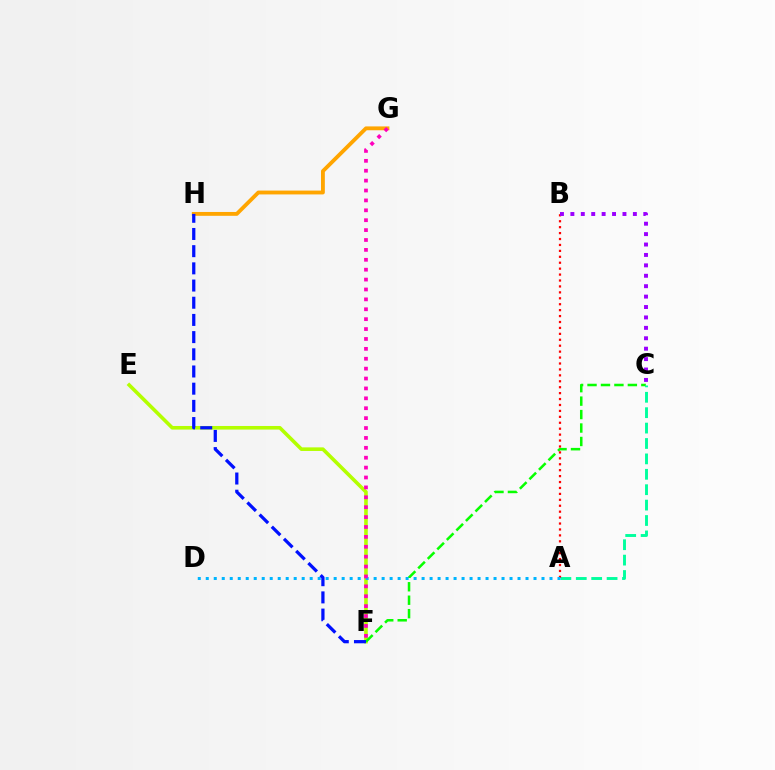{('G', 'H'): [{'color': '#ffa500', 'line_style': 'solid', 'thickness': 2.77}], ('E', 'F'): [{'color': '#b3ff00', 'line_style': 'solid', 'thickness': 2.59}], ('C', 'F'): [{'color': '#08ff00', 'line_style': 'dashed', 'thickness': 1.83}], ('A', 'C'): [{'color': '#00ff9d', 'line_style': 'dashed', 'thickness': 2.09}], ('A', 'B'): [{'color': '#ff0000', 'line_style': 'dotted', 'thickness': 1.61}], ('A', 'D'): [{'color': '#00b5ff', 'line_style': 'dotted', 'thickness': 2.17}], ('B', 'C'): [{'color': '#9b00ff', 'line_style': 'dotted', 'thickness': 2.83}], ('F', 'G'): [{'color': '#ff00bd', 'line_style': 'dotted', 'thickness': 2.69}], ('F', 'H'): [{'color': '#0010ff', 'line_style': 'dashed', 'thickness': 2.34}]}